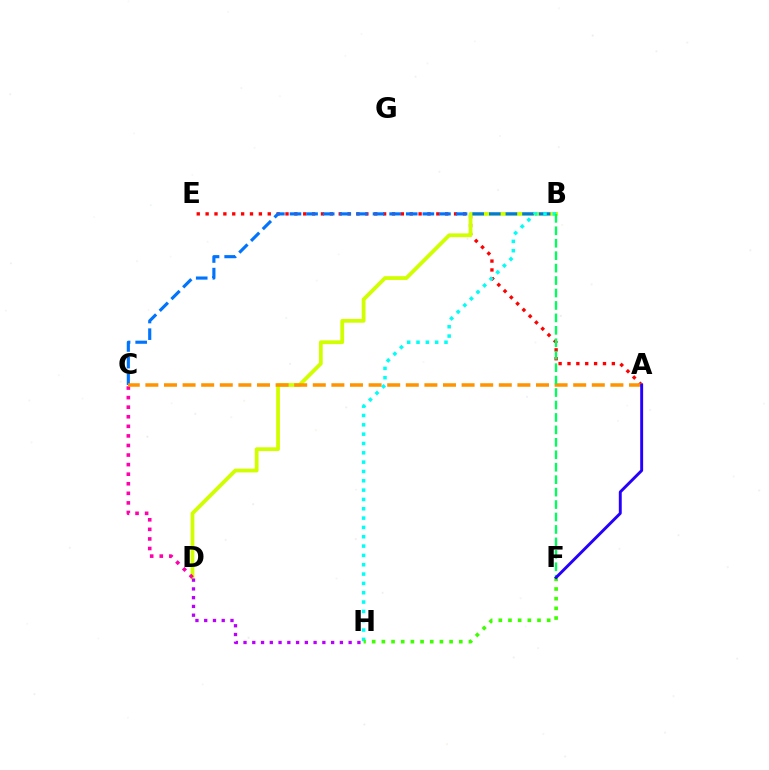{('A', 'E'): [{'color': '#ff0000', 'line_style': 'dotted', 'thickness': 2.41}], ('B', 'D'): [{'color': '#d1ff00', 'line_style': 'solid', 'thickness': 2.73}], ('D', 'H'): [{'color': '#b900ff', 'line_style': 'dotted', 'thickness': 2.38}], ('C', 'D'): [{'color': '#ff00ac', 'line_style': 'dotted', 'thickness': 2.6}], ('B', 'C'): [{'color': '#0074ff', 'line_style': 'dashed', 'thickness': 2.26}], ('A', 'C'): [{'color': '#ff9400', 'line_style': 'dashed', 'thickness': 2.53}], ('B', 'H'): [{'color': '#00fff6', 'line_style': 'dotted', 'thickness': 2.53}], ('B', 'F'): [{'color': '#00ff5c', 'line_style': 'dashed', 'thickness': 1.69}], ('F', 'H'): [{'color': '#3dff00', 'line_style': 'dotted', 'thickness': 2.63}], ('A', 'F'): [{'color': '#2500ff', 'line_style': 'solid', 'thickness': 2.1}]}